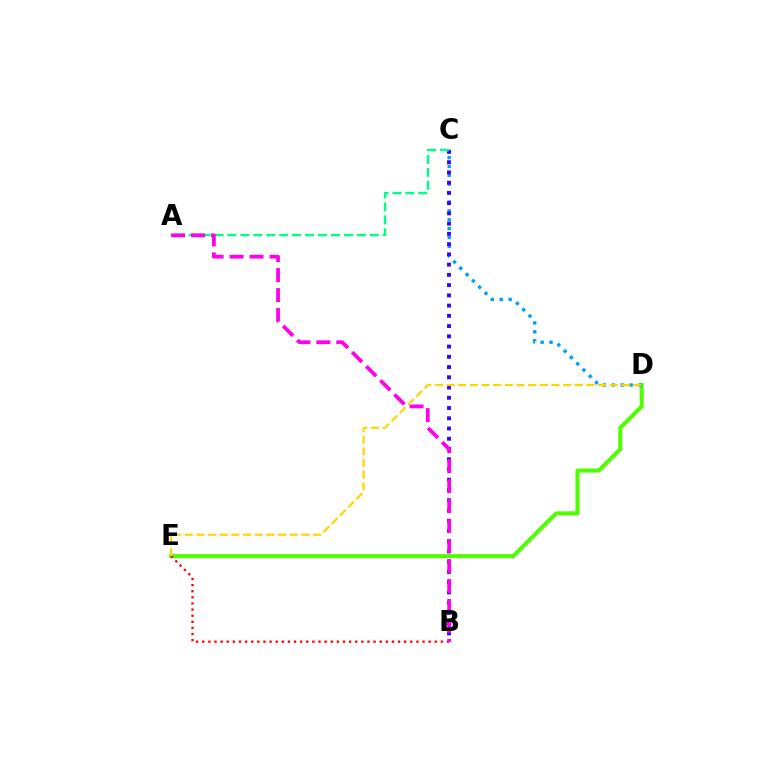{('D', 'E'): [{'color': '#4fff00', 'line_style': 'solid', 'thickness': 2.91}, {'color': '#ffd500', 'line_style': 'dashed', 'thickness': 1.58}], ('B', 'E'): [{'color': '#ff0000', 'line_style': 'dotted', 'thickness': 1.66}], ('C', 'D'): [{'color': '#009eff', 'line_style': 'dotted', 'thickness': 2.42}], ('B', 'C'): [{'color': '#3700ff', 'line_style': 'dotted', 'thickness': 2.78}], ('A', 'C'): [{'color': '#00ff86', 'line_style': 'dashed', 'thickness': 1.76}], ('A', 'B'): [{'color': '#ff00ed', 'line_style': 'dashed', 'thickness': 2.71}]}